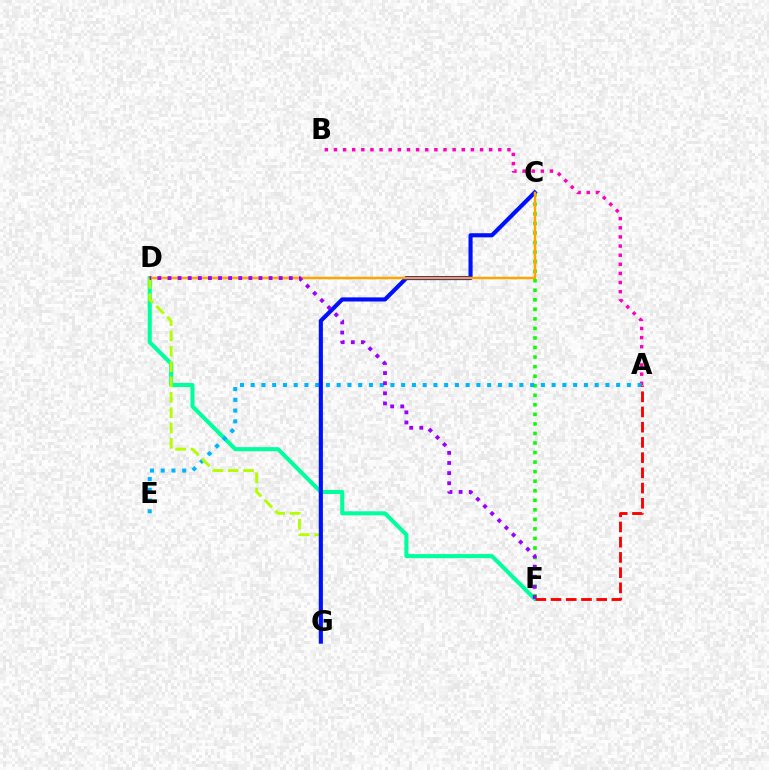{('A', 'B'): [{'color': '#ff00bd', 'line_style': 'dotted', 'thickness': 2.48}], ('C', 'F'): [{'color': '#08ff00', 'line_style': 'dotted', 'thickness': 2.59}], ('D', 'F'): [{'color': '#00ff9d', 'line_style': 'solid', 'thickness': 2.92}, {'color': '#9b00ff', 'line_style': 'dotted', 'thickness': 2.75}], ('A', 'E'): [{'color': '#00b5ff', 'line_style': 'dotted', 'thickness': 2.92}], ('A', 'F'): [{'color': '#ff0000', 'line_style': 'dashed', 'thickness': 2.07}], ('D', 'G'): [{'color': '#b3ff00', 'line_style': 'dashed', 'thickness': 2.08}], ('C', 'G'): [{'color': '#0010ff', 'line_style': 'solid', 'thickness': 2.97}], ('C', 'D'): [{'color': '#ffa500', 'line_style': 'solid', 'thickness': 1.79}]}